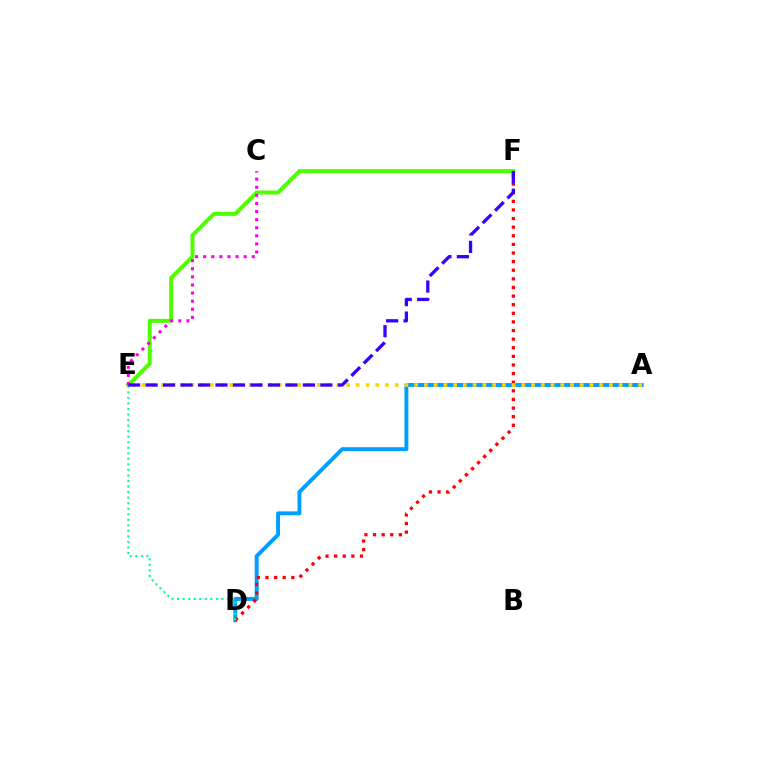{('A', 'D'): [{'color': '#009eff', 'line_style': 'solid', 'thickness': 2.83}], ('E', 'F'): [{'color': '#4fff00', 'line_style': 'solid', 'thickness': 2.87}, {'color': '#3700ff', 'line_style': 'dashed', 'thickness': 2.37}], ('C', 'E'): [{'color': '#ff00ed', 'line_style': 'dotted', 'thickness': 2.2}], ('D', 'F'): [{'color': '#ff0000', 'line_style': 'dotted', 'thickness': 2.34}], ('A', 'E'): [{'color': '#ffd500', 'line_style': 'dotted', 'thickness': 2.65}], ('D', 'E'): [{'color': '#00ff86', 'line_style': 'dotted', 'thickness': 1.51}]}